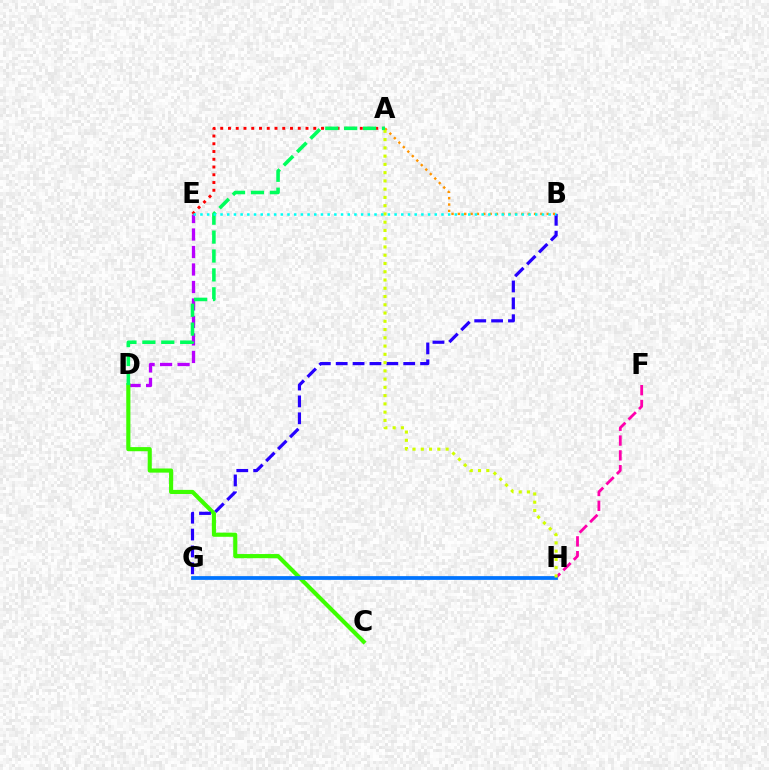{('D', 'E'): [{'color': '#b900ff', 'line_style': 'dashed', 'thickness': 2.38}], ('C', 'D'): [{'color': '#3dff00', 'line_style': 'solid', 'thickness': 2.97}], ('B', 'G'): [{'color': '#2500ff', 'line_style': 'dashed', 'thickness': 2.29}], ('F', 'H'): [{'color': '#ff00ac', 'line_style': 'dashed', 'thickness': 2.01}], ('A', 'E'): [{'color': '#ff0000', 'line_style': 'dotted', 'thickness': 2.11}], ('A', 'B'): [{'color': '#ff9400', 'line_style': 'dotted', 'thickness': 1.73}], ('G', 'H'): [{'color': '#0074ff', 'line_style': 'solid', 'thickness': 2.7}], ('A', 'H'): [{'color': '#d1ff00', 'line_style': 'dotted', 'thickness': 2.24}], ('A', 'D'): [{'color': '#00ff5c', 'line_style': 'dashed', 'thickness': 2.57}], ('B', 'E'): [{'color': '#00fff6', 'line_style': 'dotted', 'thickness': 1.82}]}